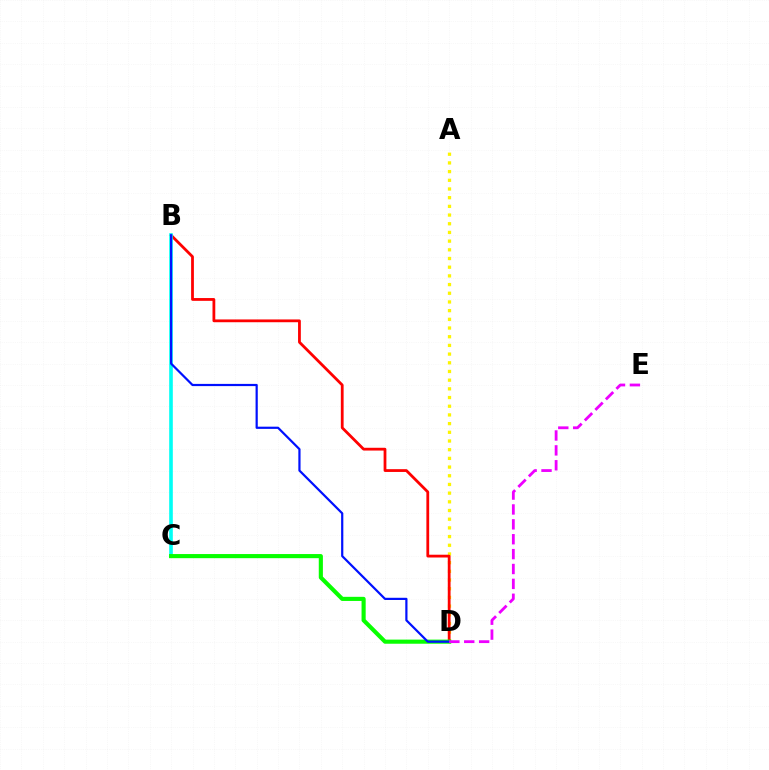{('A', 'D'): [{'color': '#fcf500', 'line_style': 'dotted', 'thickness': 2.36}], ('B', 'D'): [{'color': '#ff0000', 'line_style': 'solid', 'thickness': 2.0}, {'color': '#0010ff', 'line_style': 'solid', 'thickness': 1.59}], ('B', 'C'): [{'color': '#00fff6', 'line_style': 'solid', 'thickness': 2.61}], ('C', 'D'): [{'color': '#08ff00', 'line_style': 'solid', 'thickness': 2.97}], ('D', 'E'): [{'color': '#ee00ff', 'line_style': 'dashed', 'thickness': 2.02}]}